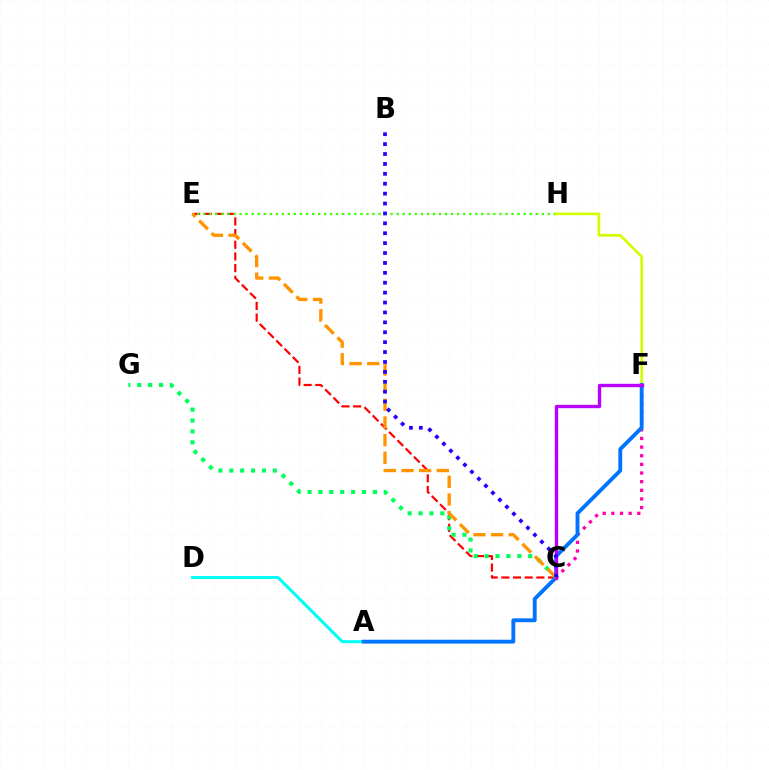{('C', 'E'): [{'color': '#ff0000', 'line_style': 'dashed', 'thickness': 1.59}, {'color': '#ff9400', 'line_style': 'dashed', 'thickness': 2.4}], ('E', 'H'): [{'color': '#3dff00', 'line_style': 'dotted', 'thickness': 1.64}], ('C', 'G'): [{'color': '#00ff5c', 'line_style': 'dotted', 'thickness': 2.96}], ('A', 'D'): [{'color': '#00fff6', 'line_style': 'solid', 'thickness': 2.17}], ('F', 'H'): [{'color': '#d1ff00', 'line_style': 'solid', 'thickness': 1.94}], ('C', 'F'): [{'color': '#ff00ac', 'line_style': 'dotted', 'thickness': 2.35}, {'color': '#b900ff', 'line_style': 'solid', 'thickness': 2.42}], ('A', 'F'): [{'color': '#0074ff', 'line_style': 'solid', 'thickness': 2.78}], ('B', 'C'): [{'color': '#2500ff', 'line_style': 'dotted', 'thickness': 2.69}]}